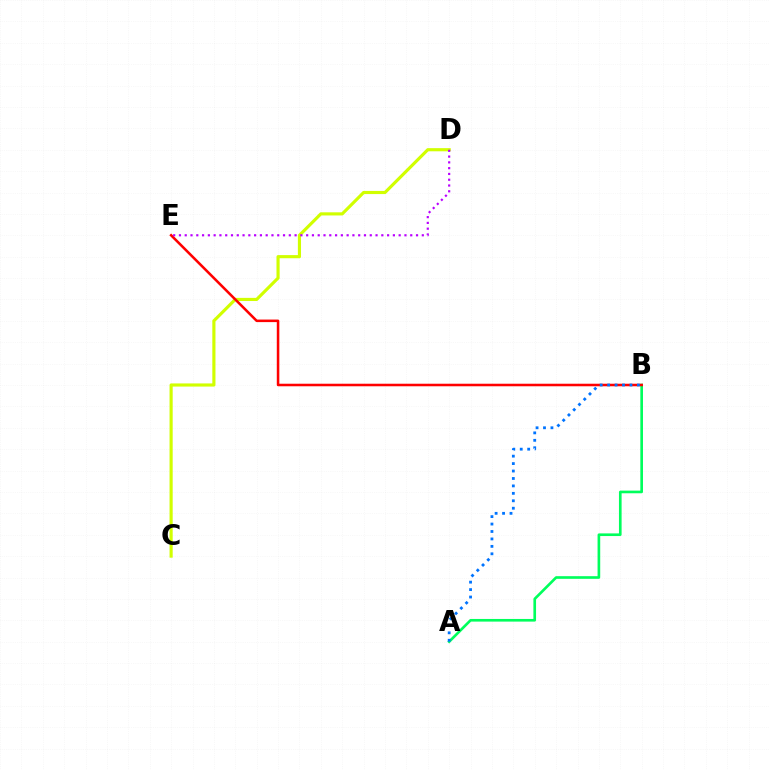{('A', 'B'): [{'color': '#00ff5c', 'line_style': 'solid', 'thickness': 1.91}, {'color': '#0074ff', 'line_style': 'dotted', 'thickness': 2.02}], ('C', 'D'): [{'color': '#d1ff00', 'line_style': 'solid', 'thickness': 2.27}], ('B', 'E'): [{'color': '#ff0000', 'line_style': 'solid', 'thickness': 1.83}], ('D', 'E'): [{'color': '#b900ff', 'line_style': 'dotted', 'thickness': 1.57}]}